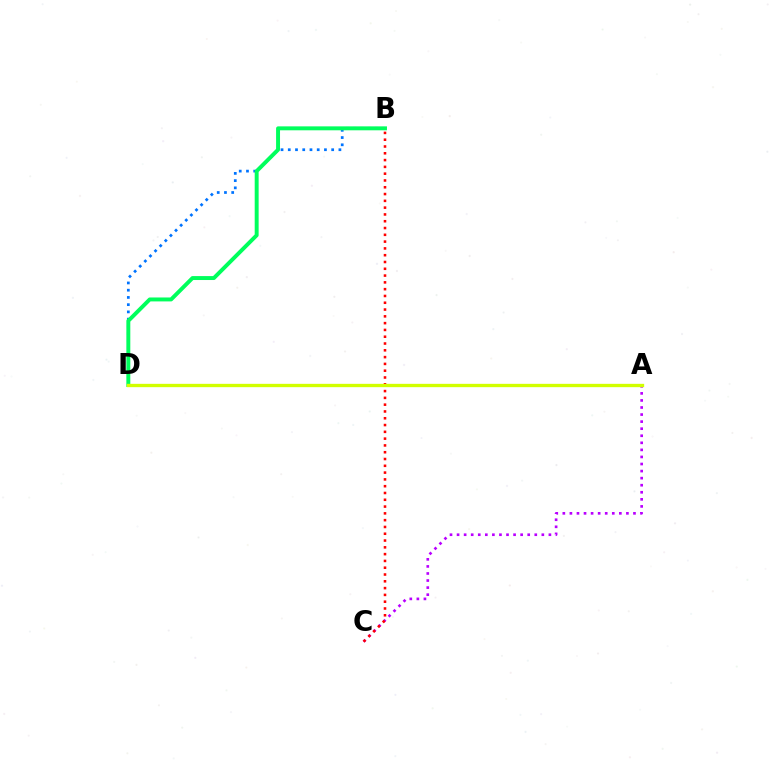{('A', 'C'): [{'color': '#b900ff', 'line_style': 'dotted', 'thickness': 1.92}], ('B', 'D'): [{'color': '#0074ff', 'line_style': 'dotted', 'thickness': 1.97}, {'color': '#00ff5c', 'line_style': 'solid', 'thickness': 2.83}], ('B', 'C'): [{'color': '#ff0000', 'line_style': 'dotted', 'thickness': 1.85}], ('A', 'D'): [{'color': '#d1ff00', 'line_style': 'solid', 'thickness': 2.4}]}